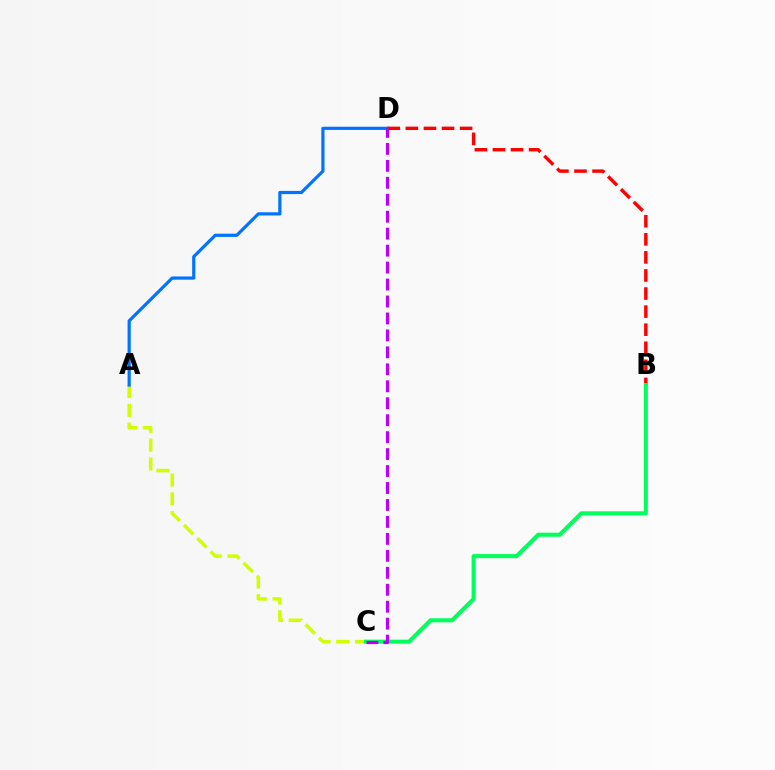{('A', 'C'): [{'color': '#d1ff00', 'line_style': 'dashed', 'thickness': 2.55}], ('A', 'D'): [{'color': '#0074ff', 'line_style': 'solid', 'thickness': 2.3}], ('B', 'D'): [{'color': '#ff0000', 'line_style': 'dashed', 'thickness': 2.46}], ('B', 'C'): [{'color': '#00ff5c', 'line_style': 'solid', 'thickness': 2.91}], ('C', 'D'): [{'color': '#b900ff', 'line_style': 'dashed', 'thickness': 2.3}]}